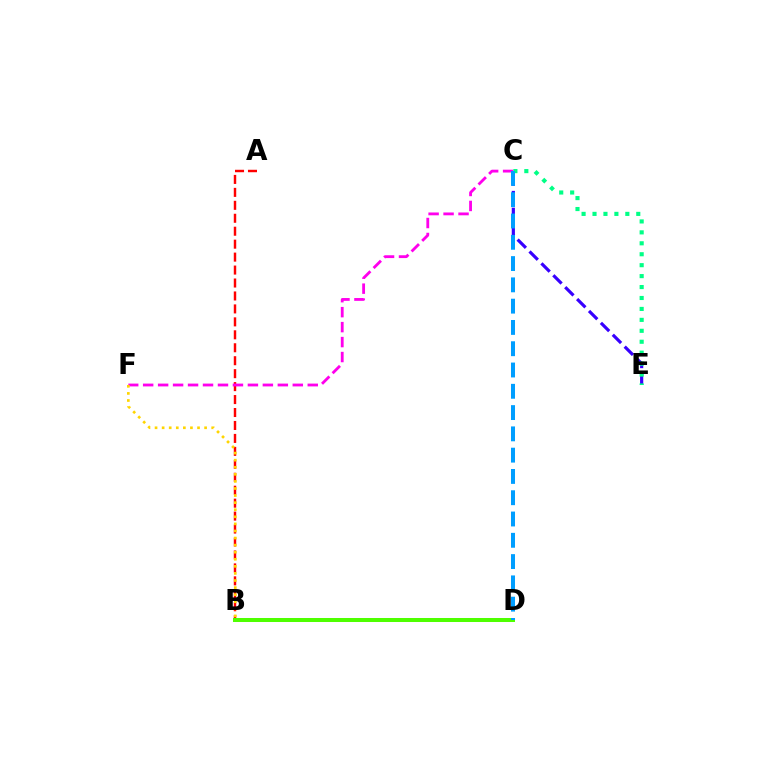{('A', 'B'): [{'color': '#ff0000', 'line_style': 'dashed', 'thickness': 1.76}], ('B', 'D'): [{'color': '#4fff00', 'line_style': 'solid', 'thickness': 2.89}], ('C', 'F'): [{'color': '#ff00ed', 'line_style': 'dashed', 'thickness': 2.03}], ('C', 'E'): [{'color': '#3700ff', 'line_style': 'dashed', 'thickness': 2.29}, {'color': '#00ff86', 'line_style': 'dotted', 'thickness': 2.97}], ('B', 'F'): [{'color': '#ffd500', 'line_style': 'dotted', 'thickness': 1.92}], ('C', 'D'): [{'color': '#009eff', 'line_style': 'dashed', 'thickness': 2.89}]}